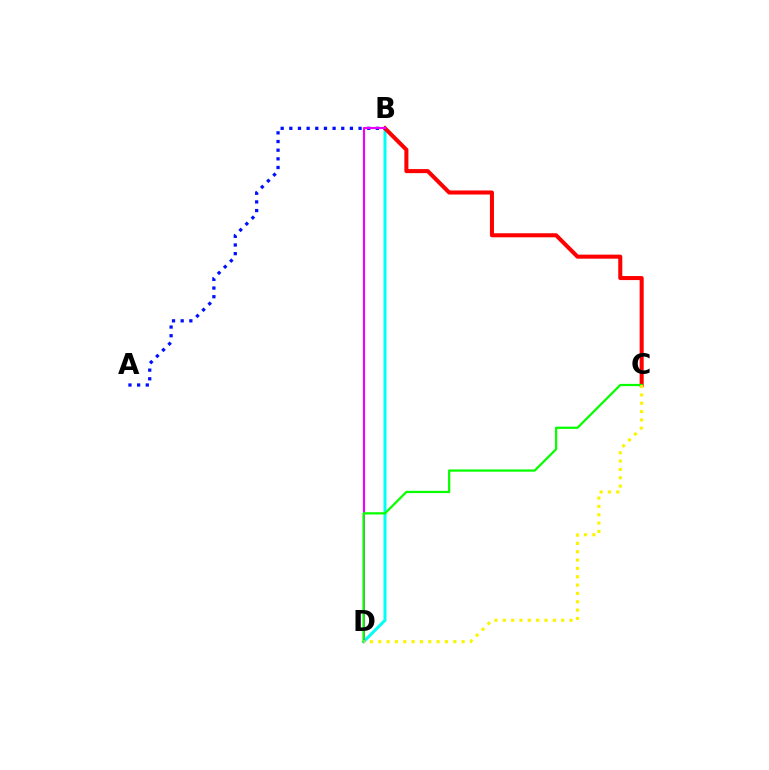{('B', 'D'): [{'color': '#00fff6', 'line_style': 'solid', 'thickness': 2.17}, {'color': '#ee00ff', 'line_style': 'solid', 'thickness': 1.54}], ('B', 'C'): [{'color': '#ff0000', 'line_style': 'solid', 'thickness': 2.91}], ('A', 'B'): [{'color': '#0010ff', 'line_style': 'dotted', 'thickness': 2.35}], ('C', 'D'): [{'color': '#08ff00', 'line_style': 'solid', 'thickness': 1.63}, {'color': '#fcf500', 'line_style': 'dotted', 'thickness': 2.27}]}